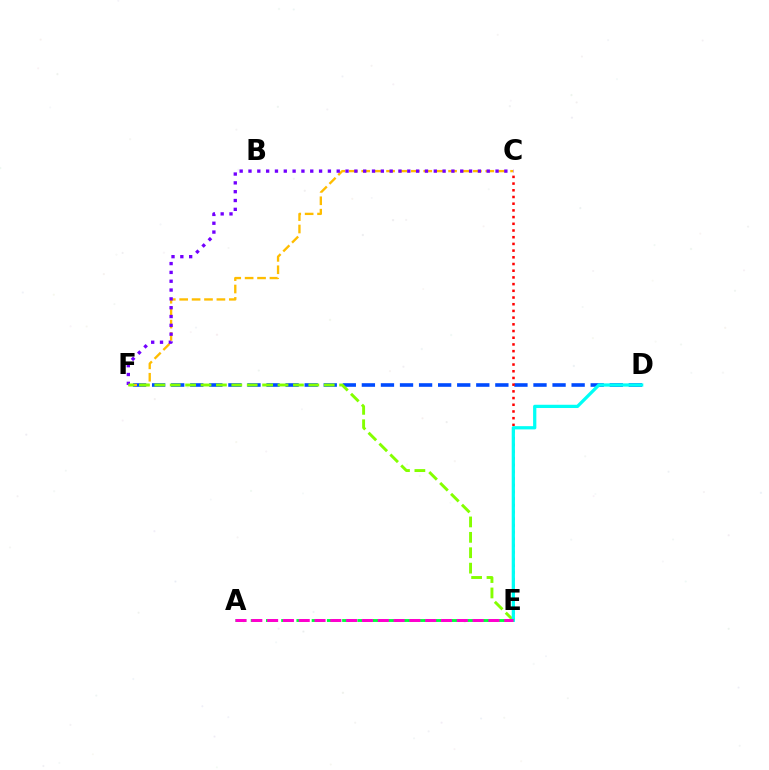{('D', 'F'): [{'color': '#004bff', 'line_style': 'dashed', 'thickness': 2.59}], ('C', 'E'): [{'color': '#ff0000', 'line_style': 'dotted', 'thickness': 1.82}], ('C', 'F'): [{'color': '#ffbd00', 'line_style': 'dashed', 'thickness': 1.69}, {'color': '#7200ff', 'line_style': 'dotted', 'thickness': 2.4}], ('E', 'F'): [{'color': '#84ff00', 'line_style': 'dashed', 'thickness': 2.09}], ('D', 'E'): [{'color': '#00fff6', 'line_style': 'solid', 'thickness': 2.34}], ('A', 'E'): [{'color': '#00ff39', 'line_style': 'dashed', 'thickness': 2.07}, {'color': '#ff00cf', 'line_style': 'dashed', 'thickness': 2.15}]}